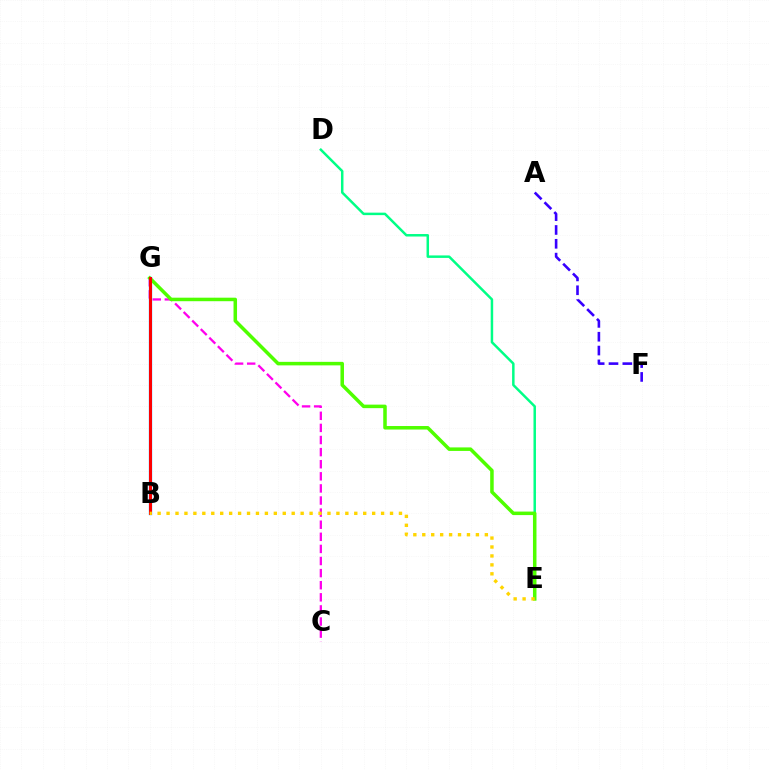{('C', 'G'): [{'color': '#ff00ed', 'line_style': 'dashed', 'thickness': 1.64}], ('D', 'E'): [{'color': '#00ff86', 'line_style': 'solid', 'thickness': 1.79}], ('B', 'G'): [{'color': '#009eff', 'line_style': 'solid', 'thickness': 2.38}, {'color': '#ff0000', 'line_style': 'solid', 'thickness': 2.14}], ('E', 'G'): [{'color': '#4fff00', 'line_style': 'solid', 'thickness': 2.53}], ('A', 'F'): [{'color': '#3700ff', 'line_style': 'dashed', 'thickness': 1.88}], ('B', 'E'): [{'color': '#ffd500', 'line_style': 'dotted', 'thickness': 2.43}]}